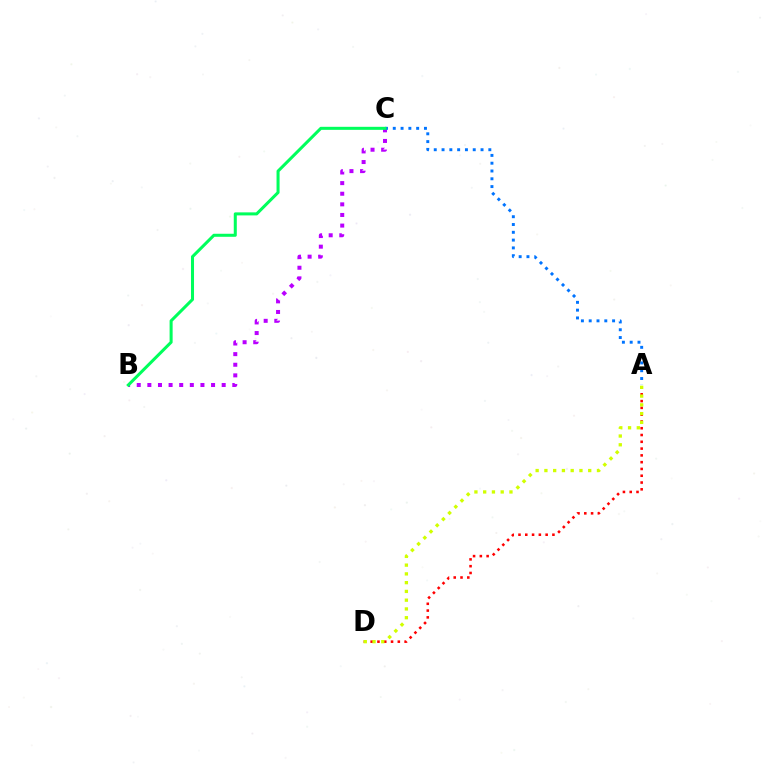{('B', 'C'): [{'color': '#b900ff', 'line_style': 'dotted', 'thickness': 2.88}, {'color': '#00ff5c', 'line_style': 'solid', 'thickness': 2.18}], ('A', 'C'): [{'color': '#0074ff', 'line_style': 'dotted', 'thickness': 2.12}], ('A', 'D'): [{'color': '#ff0000', 'line_style': 'dotted', 'thickness': 1.84}, {'color': '#d1ff00', 'line_style': 'dotted', 'thickness': 2.38}]}